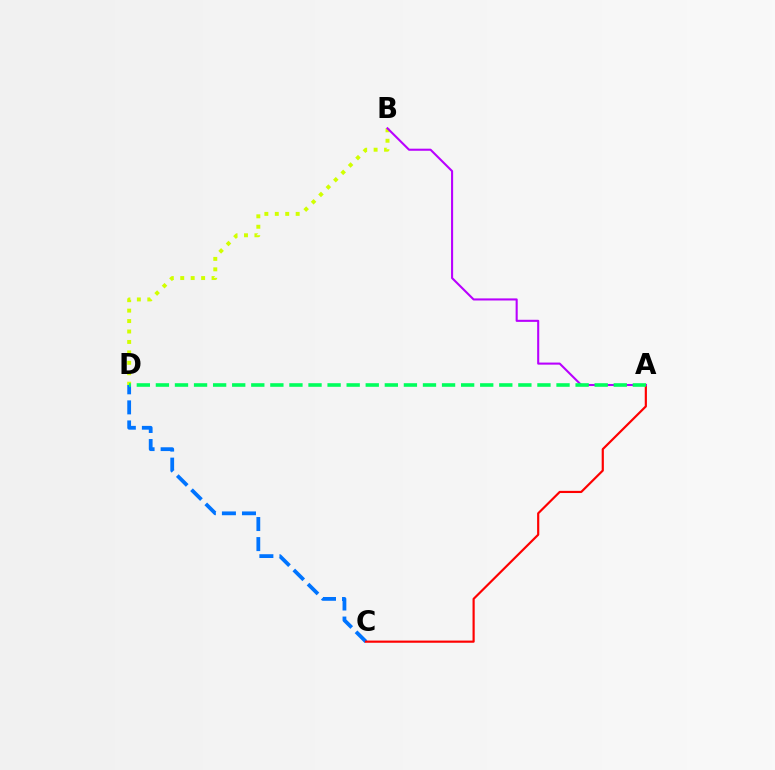{('C', 'D'): [{'color': '#0074ff', 'line_style': 'dashed', 'thickness': 2.73}], ('A', 'C'): [{'color': '#ff0000', 'line_style': 'solid', 'thickness': 1.57}], ('B', 'D'): [{'color': '#d1ff00', 'line_style': 'dotted', 'thickness': 2.84}], ('A', 'B'): [{'color': '#b900ff', 'line_style': 'solid', 'thickness': 1.5}], ('A', 'D'): [{'color': '#00ff5c', 'line_style': 'dashed', 'thickness': 2.59}]}